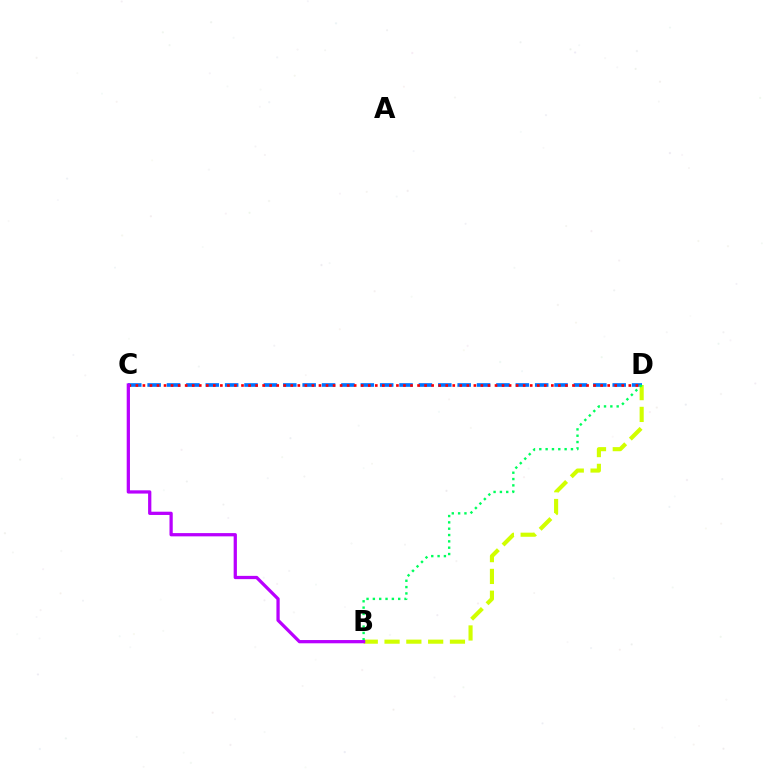{('C', 'D'): [{'color': '#0074ff', 'line_style': 'dashed', 'thickness': 2.63}, {'color': '#ff0000', 'line_style': 'dotted', 'thickness': 1.91}], ('B', 'D'): [{'color': '#d1ff00', 'line_style': 'dashed', 'thickness': 2.96}, {'color': '#00ff5c', 'line_style': 'dotted', 'thickness': 1.72}], ('B', 'C'): [{'color': '#b900ff', 'line_style': 'solid', 'thickness': 2.34}]}